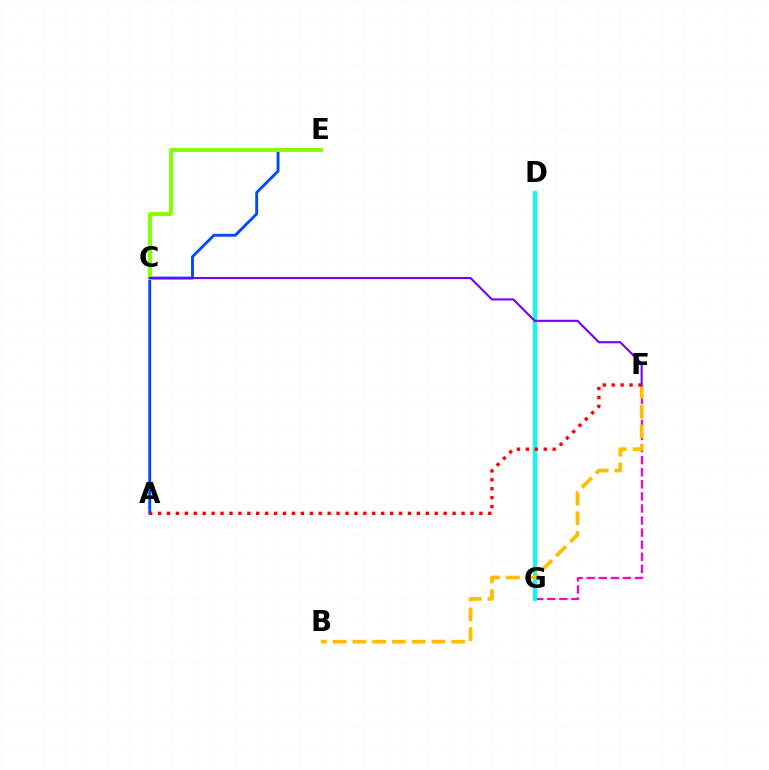{('F', 'G'): [{'color': '#ff00cf', 'line_style': 'dashed', 'thickness': 1.64}], ('A', 'E'): [{'color': '#004bff', 'line_style': 'solid', 'thickness': 2.08}], ('D', 'G'): [{'color': '#00ff39', 'line_style': 'solid', 'thickness': 2.63}, {'color': '#00fff6', 'line_style': 'solid', 'thickness': 2.85}], ('C', 'E'): [{'color': '#84ff00', 'line_style': 'solid', 'thickness': 2.79}], ('B', 'F'): [{'color': '#ffbd00', 'line_style': 'dashed', 'thickness': 2.69}], ('A', 'F'): [{'color': '#ff0000', 'line_style': 'dotted', 'thickness': 2.42}], ('C', 'F'): [{'color': '#7200ff', 'line_style': 'solid', 'thickness': 1.51}]}